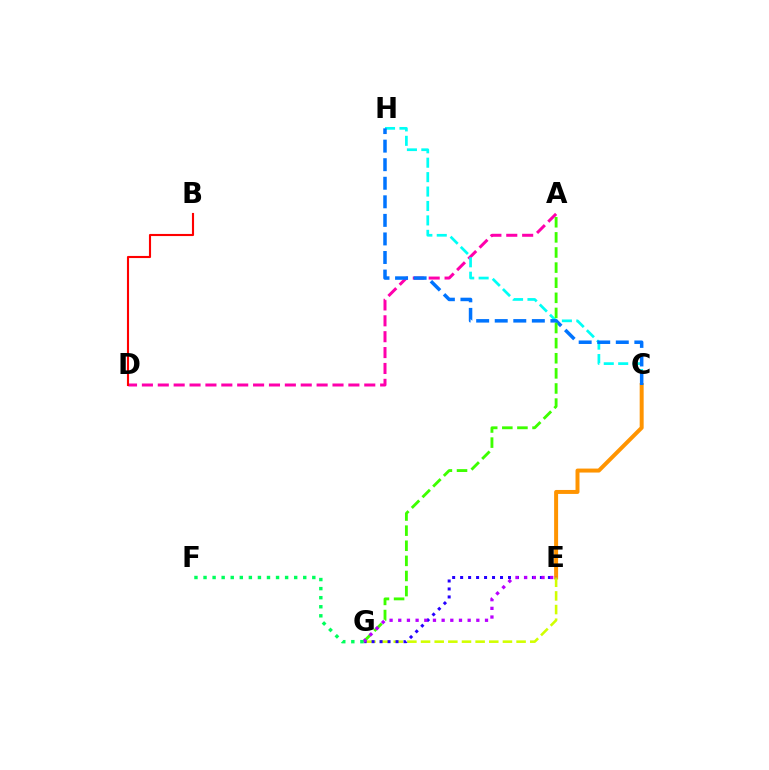{('C', 'E'): [{'color': '#ff9400', 'line_style': 'solid', 'thickness': 2.86}], ('E', 'G'): [{'color': '#d1ff00', 'line_style': 'dashed', 'thickness': 1.85}, {'color': '#2500ff', 'line_style': 'dotted', 'thickness': 2.17}, {'color': '#b900ff', 'line_style': 'dotted', 'thickness': 2.36}], ('A', 'D'): [{'color': '#ff00ac', 'line_style': 'dashed', 'thickness': 2.16}], ('C', 'H'): [{'color': '#00fff6', 'line_style': 'dashed', 'thickness': 1.96}, {'color': '#0074ff', 'line_style': 'dashed', 'thickness': 2.52}], ('B', 'D'): [{'color': '#ff0000', 'line_style': 'solid', 'thickness': 1.52}], ('A', 'G'): [{'color': '#3dff00', 'line_style': 'dashed', 'thickness': 2.05}], ('F', 'G'): [{'color': '#00ff5c', 'line_style': 'dotted', 'thickness': 2.46}]}